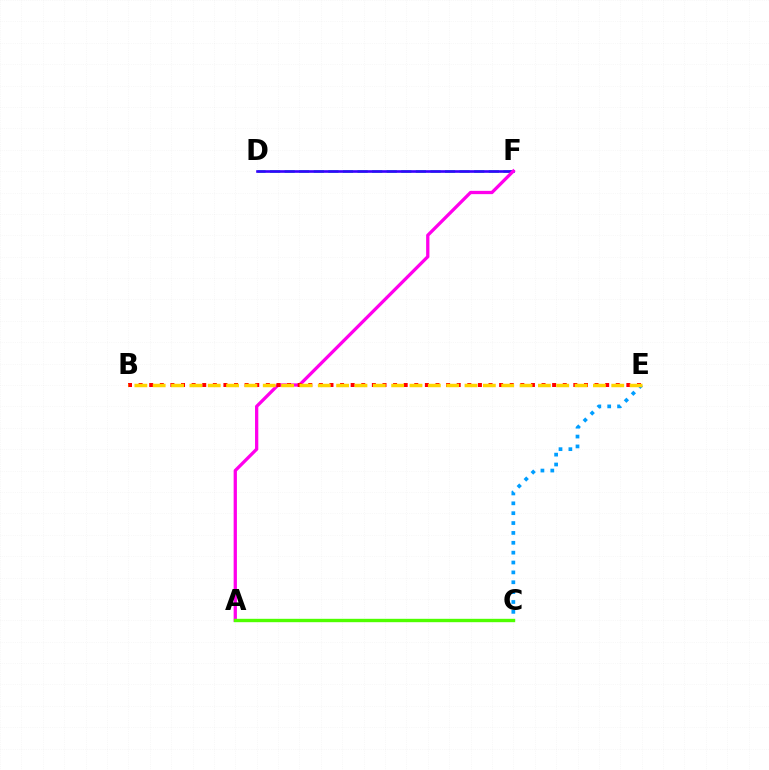{('C', 'E'): [{'color': '#009eff', 'line_style': 'dotted', 'thickness': 2.68}], ('D', 'F'): [{'color': '#00ff86', 'line_style': 'dashed', 'thickness': 1.98}, {'color': '#3700ff', 'line_style': 'solid', 'thickness': 1.89}], ('A', 'F'): [{'color': '#ff00ed', 'line_style': 'solid', 'thickness': 2.36}], ('A', 'C'): [{'color': '#4fff00', 'line_style': 'solid', 'thickness': 2.43}], ('B', 'E'): [{'color': '#ff0000', 'line_style': 'dotted', 'thickness': 2.88}, {'color': '#ffd500', 'line_style': 'dashed', 'thickness': 2.49}]}